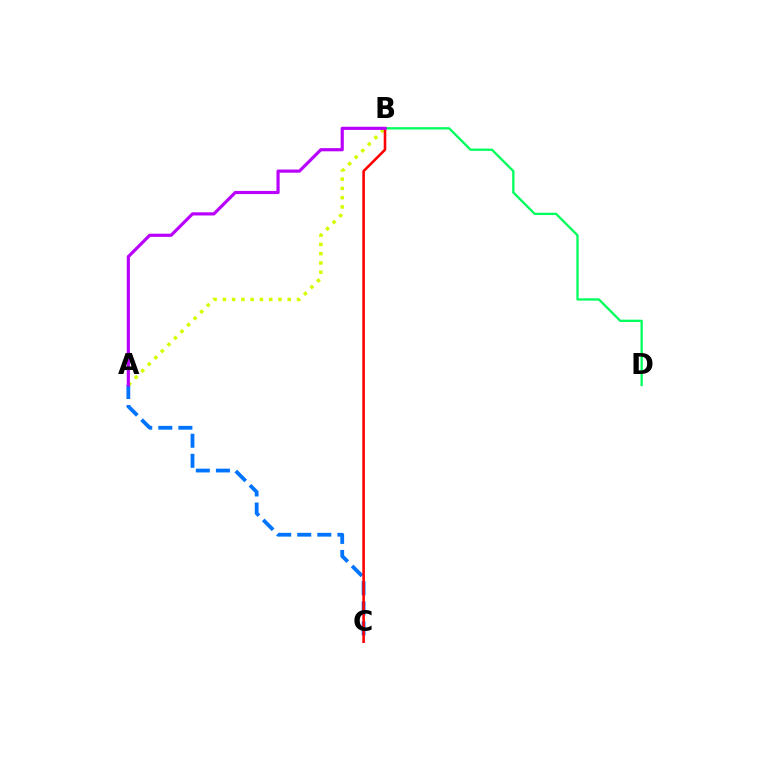{('B', 'D'): [{'color': '#00ff5c', 'line_style': 'solid', 'thickness': 1.66}], ('A', 'B'): [{'color': '#d1ff00', 'line_style': 'dotted', 'thickness': 2.52}, {'color': '#b900ff', 'line_style': 'solid', 'thickness': 2.28}], ('A', 'C'): [{'color': '#0074ff', 'line_style': 'dashed', 'thickness': 2.73}], ('B', 'C'): [{'color': '#ff0000', 'line_style': 'solid', 'thickness': 1.86}]}